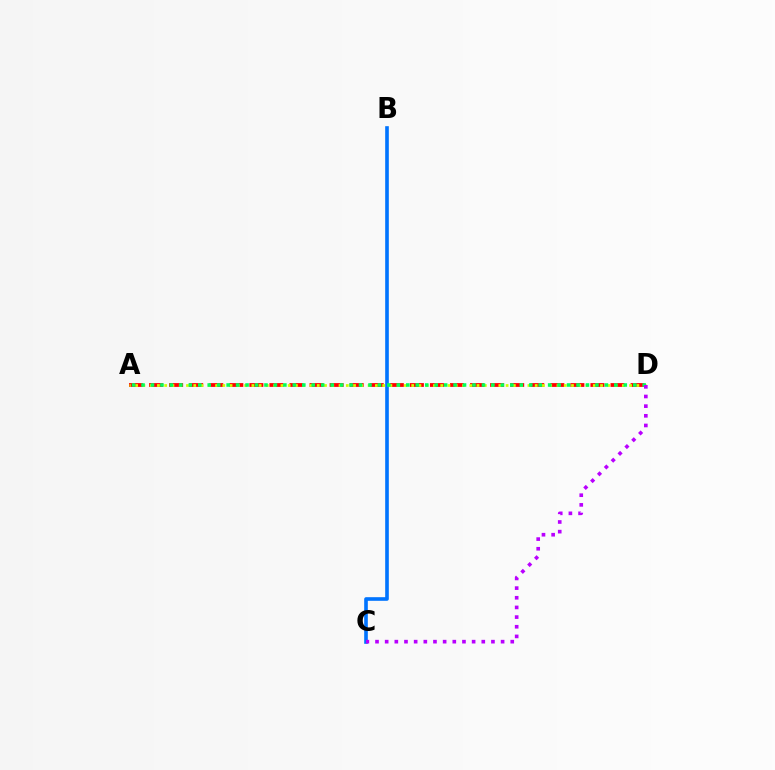{('B', 'C'): [{'color': '#0074ff', 'line_style': 'solid', 'thickness': 2.61}], ('A', 'D'): [{'color': '#ff0000', 'line_style': 'dashed', 'thickness': 2.73}, {'color': '#d1ff00', 'line_style': 'dotted', 'thickness': 1.97}, {'color': '#00ff5c', 'line_style': 'dotted', 'thickness': 2.57}], ('C', 'D'): [{'color': '#b900ff', 'line_style': 'dotted', 'thickness': 2.62}]}